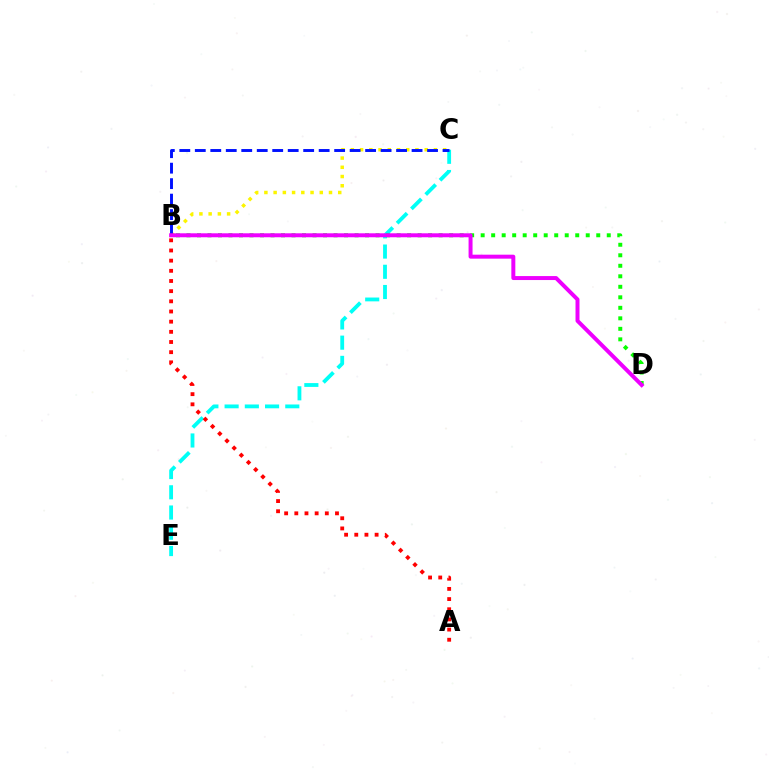{('C', 'E'): [{'color': '#00fff6', 'line_style': 'dashed', 'thickness': 2.75}], ('B', 'D'): [{'color': '#08ff00', 'line_style': 'dotted', 'thickness': 2.85}, {'color': '#ee00ff', 'line_style': 'solid', 'thickness': 2.86}], ('B', 'C'): [{'color': '#fcf500', 'line_style': 'dotted', 'thickness': 2.51}, {'color': '#0010ff', 'line_style': 'dashed', 'thickness': 2.1}], ('A', 'B'): [{'color': '#ff0000', 'line_style': 'dotted', 'thickness': 2.76}]}